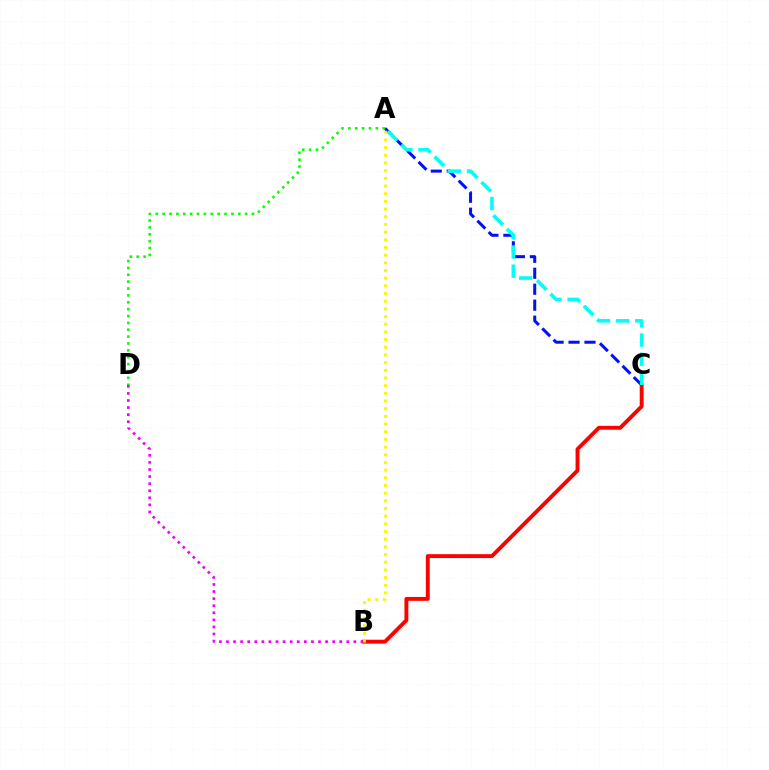{('A', 'C'): [{'color': '#0010ff', 'line_style': 'dashed', 'thickness': 2.17}, {'color': '#00fff6', 'line_style': 'dashed', 'thickness': 2.6}], ('B', 'C'): [{'color': '#ff0000', 'line_style': 'solid', 'thickness': 2.8}], ('B', 'D'): [{'color': '#ee00ff', 'line_style': 'dotted', 'thickness': 1.92}], ('A', 'D'): [{'color': '#08ff00', 'line_style': 'dotted', 'thickness': 1.87}], ('A', 'B'): [{'color': '#fcf500', 'line_style': 'dotted', 'thickness': 2.09}]}